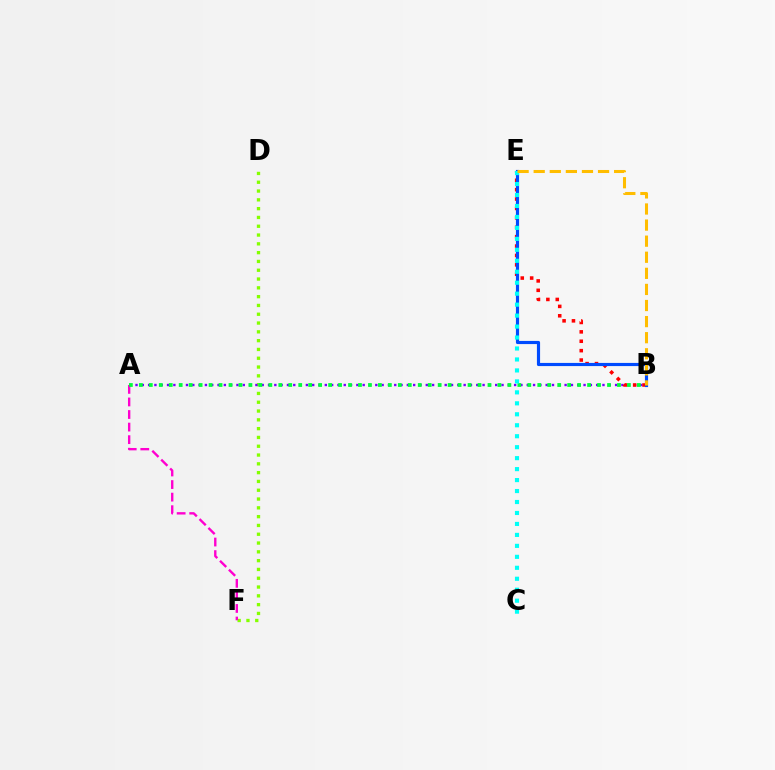{('D', 'F'): [{'color': '#84ff00', 'line_style': 'dotted', 'thickness': 2.39}], ('A', 'B'): [{'color': '#7200ff', 'line_style': 'dotted', 'thickness': 1.71}, {'color': '#00ff39', 'line_style': 'dotted', 'thickness': 2.71}], ('B', 'E'): [{'color': '#ff0000', 'line_style': 'dotted', 'thickness': 2.55}, {'color': '#004bff', 'line_style': 'solid', 'thickness': 2.27}, {'color': '#ffbd00', 'line_style': 'dashed', 'thickness': 2.19}], ('A', 'F'): [{'color': '#ff00cf', 'line_style': 'dashed', 'thickness': 1.71}], ('C', 'E'): [{'color': '#00fff6', 'line_style': 'dotted', 'thickness': 2.98}]}